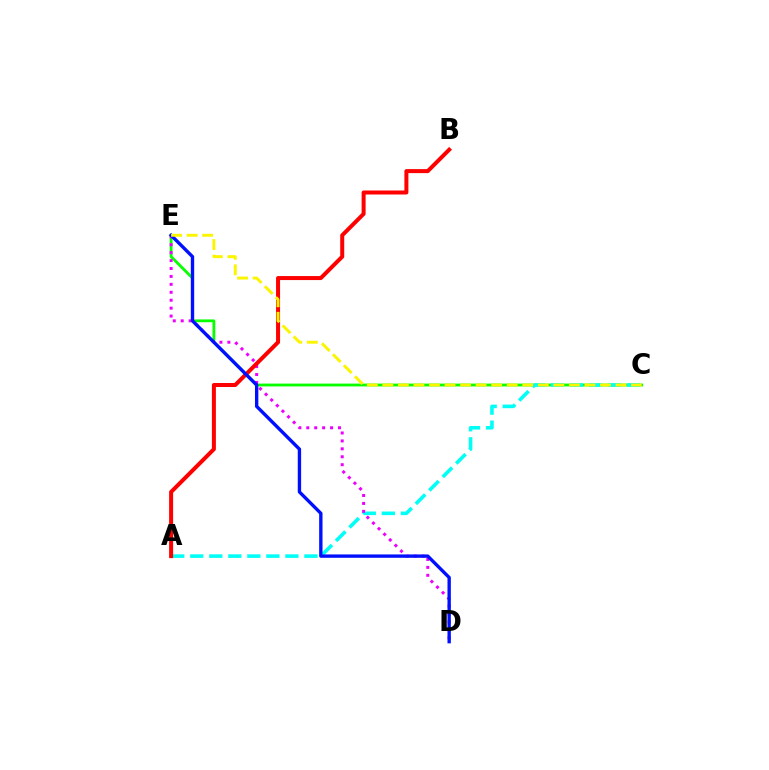{('C', 'E'): [{'color': '#08ff00', 'line_style': 'solid', 'thickness': 2.02}, {'color': '#fcf500', 'line_style': 'dashed', 'thickness': 2.11}], ('A', 'C'): [{'color': '#00fff6', 'line_style': 'dashed', 'thickness': 2.58}], ('D', 'E'): [{'color': '#ee00ff', 'line_style': 'dotted', 'thickness': 2.15}, {'color': '#0010ff', 'line_style': 'solid', 'thickness': 2.42}], ('A', 'B'): [{'color': '#ff0000', 'line_style': 'solid', 'thickness': 2.88}]}